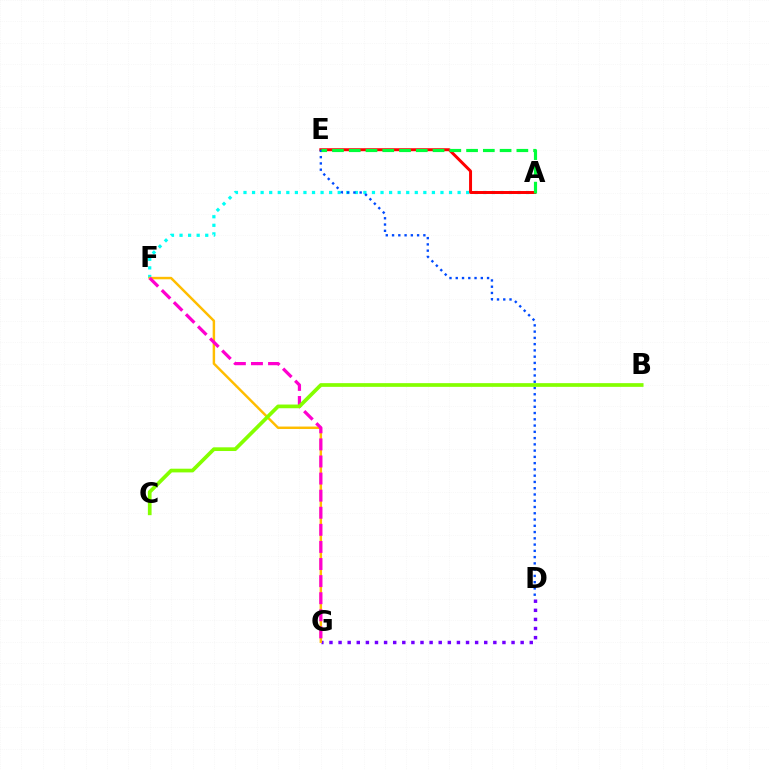{('D', 'G'): [{'color': '#7200ff', 'line_style': 'dotted', 'thickness': 2.47}], ('A', 'F'): [{'color': '#00fff6', 'line_style': 'dotted', 'thickness': 2.33}], ('A', 'E'): [{'color': '#ff0000', 'line_style': 'solid', 'thickness': 2.14}, {'color': '#00ff39', 'line_style': 'dashed', 'thickness': 2.28}], ('D', 'E'): [{'color': '#004bff', 'line_style': 'dotted', 'thickness': 1.7}], ('F', 'G'): [{'color': '#ffbd00', 'line_style': 'solid', 'thickness': 1.77}, {'color': '#ff00cf', 'line_style': 'dashed', 'thickness': 2.32}], ('B', 'C'): [{'color': '#84ff00', 'line_style': 'solid', 'thickness': 2.67}]}